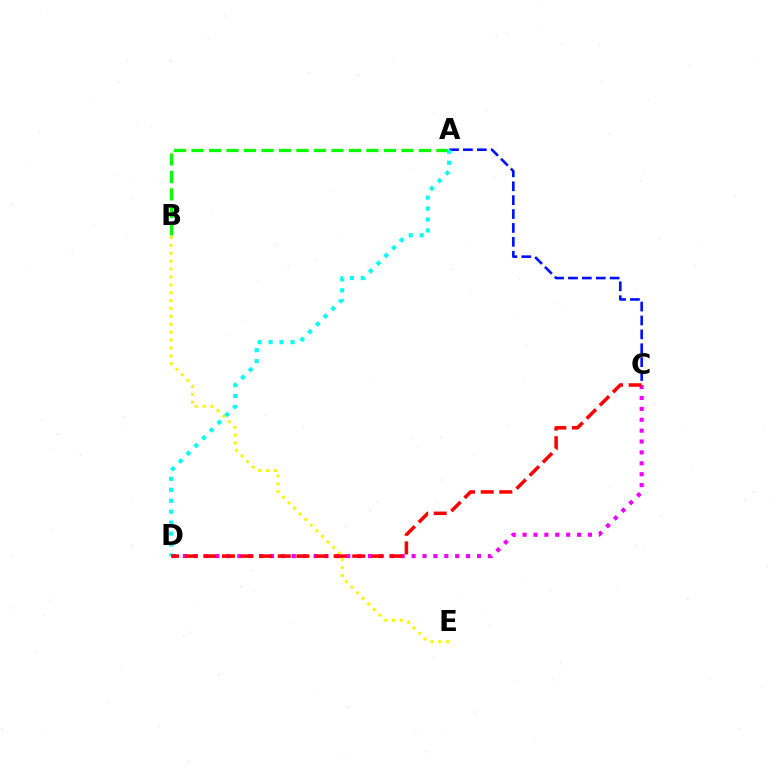{('A', 'C'): [{'color': '#0010ff', 'line_style': 'dashed', 'thickness': 1.89}], ('B', 'E'): [{'color': '#fcf500', 'line_style': 'dotted', 'thickness': 2.14}], ('A', 'B'): [{'color': '#08ff00', 'line_style': 'dashed', 'thickness': 2.38}], ('C', 'D'): [{'color': '#ee00ff', 'line_style': 'dotted', 'thickness': 2.96}, {'color': '#ff0000', 'line_style': 'dashed', 'thickness': 2.53}], ('A', 'D'): [{'color': '#00fff6', 'line_style': 'dotted', 'thickness': 2.97}]}